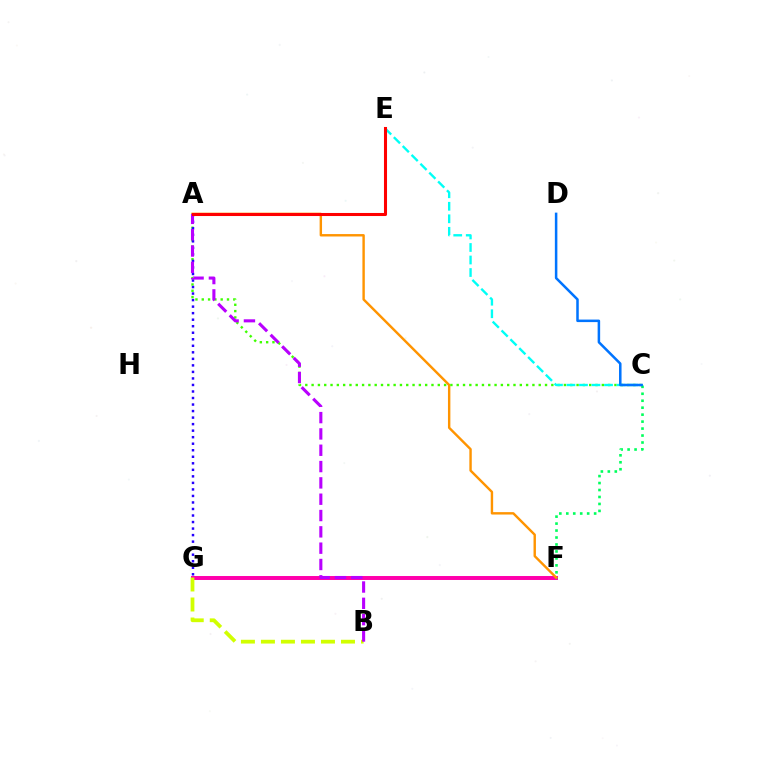{('F', 'G'): [{'color': '#ff00ac', 'line_style': 'solid', 'thickness': 2.85}], ('C', 'F'): [{'color': '#00ff5c', 'line_style': 'dotted', 'thickness': 1.89}], ('A', 'F'): [{'color': '#ff9400', 'line_style': 'solid', 'thickness': 1.74}], ('A', 'C'): [{'color': '#3dff00', 'line_style': 'dotted', 'thickness': 1.71}], ('B', 'G'): [{'color': '#d1ff00', 'line_style': 'dashed', 'thickness': 2.72}], ('C', 'E'): [{'color': '#00fff6', 'line_style': 'dashed', 'thickness': 1.7}], ('C', 'D'): [{'color': '#0074ff', 'line_style': 'solid', 'thickness': 1.82}], ('A', 'G'): [{'color': '#2500ff', 'line_style': 'dotted', 'thickness': 1.77}], ('A', 'B'): [{'color': '#b900ff', 'line_style': 'dashed', 'thickness': 2.22}], ('A', 'E'): [{'color': '#ff0000', 'line_style': 'solid', 'thickness': 2.2}]}